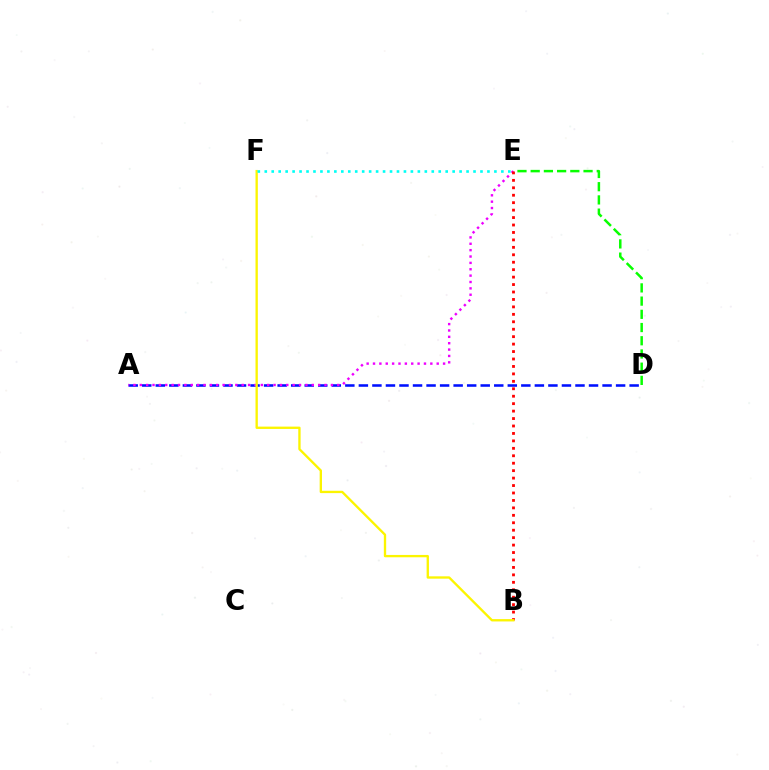{('A', 'D'): [{'color': '#0010ff', 'line_style': 'dashed', 'thickness': 1.84}], ('A', 'E'): [{'color': '#ee00ff', 'line_style': 'dotted', 'thickness': 1.73}], ('B', 'E'): [{'color': '#ff0000', 'line_style': 'dotted', 'thickness': 2.02}], ('B', 'F'): [{'color': '#fcf500', 'line_style': 'solid', 'thickness': 1.68}], ('D', 'E'): [{'color': '#08ff00', 'line_style': 'dashed', 'thickness': 1.8}], ('E', 'F'): [{'color': '#00fff6', 'line_style': 'dotted', 'thickness': 1.89}]}